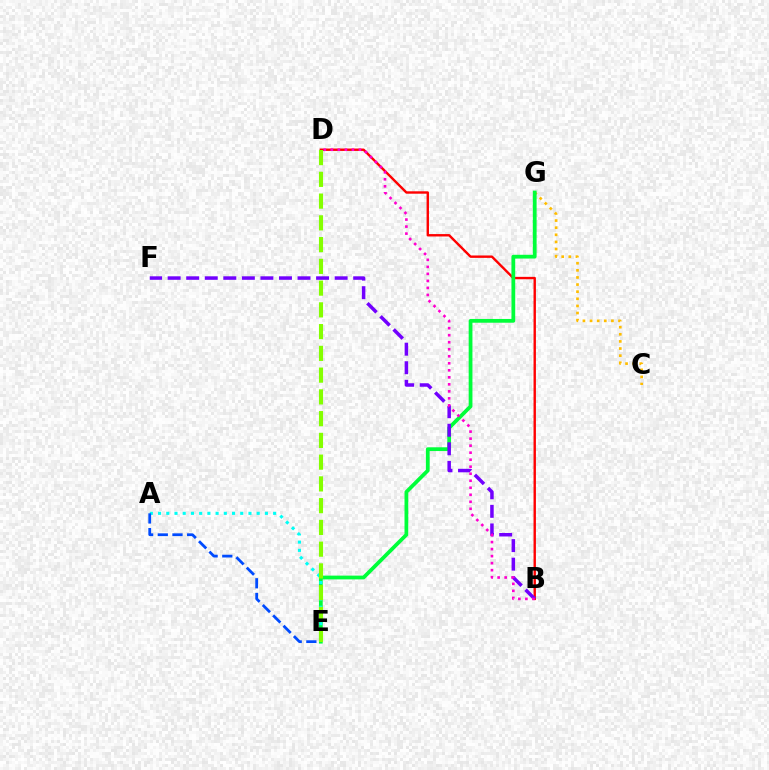{('C', 'G'): [{'color': '#ffbd00', 'line_style': 'dotted', 'thickness': 1.93}], ('B', 'D'): [{'color': '#ff0000', 'line_style': 'solid', 'thickness': 1.73}, {'color': '#ff00cf', 'line_style': 'dotted', 'thickness': 1.91}], ('E', 'G'): [{'color': '#00ff39', 'line_style': 'solid', 'thickness': 2.71}], ('B', 'F'): [{'color': '#7200ff', 'line_style': 'dashed', 'thickness': 2.52}], ('A', 'E'): [{'color': '#00fff6', 'line_style': 'dotted', 'thickness': 2.23}, {'color': '#004bff', 'line_style': 'dashed', 'thickness': 1.99}], ('D', 'E'): [{'color': '#84ff00', 'line_style': 'dashed', 'thickness': 2.96}]}